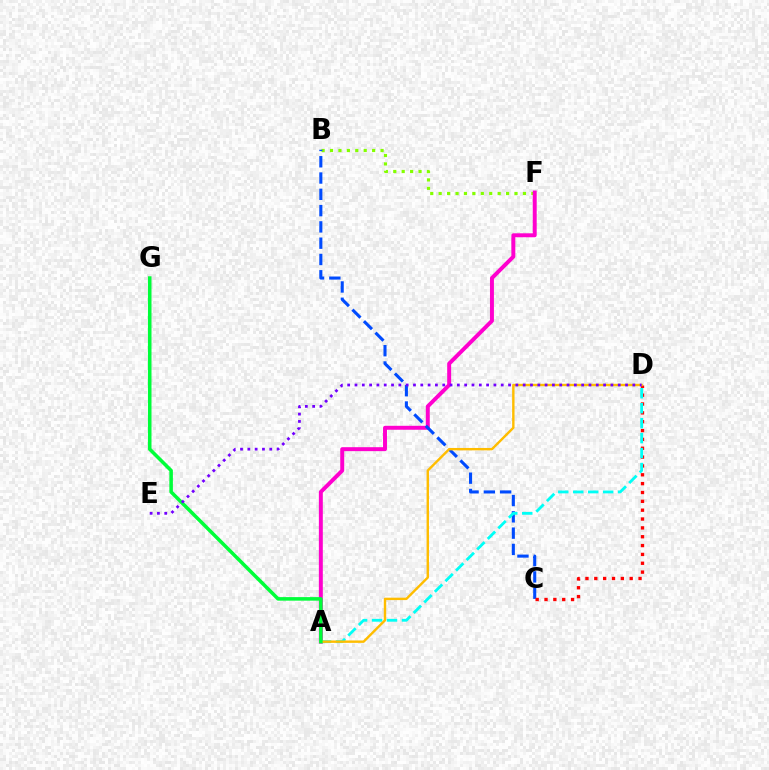{('B', 'F'): [{'color': '#84ff00', 'line_style': 'dotted', 'thickness': 2.29}], ('A', 'F'): [{'color': '#ff00cf', 'line_style': 'solid', 'thickness': 2.84}], ('B', 'C'): [{'color': '#004bff', 'line_style': 'dashed', 'thickness': 2.21}], ('C', 'D'): [{'color': '#ff0000', 'line_style': 'dotted', 'thickness': 2.4}], ('A', 'D'): [{'color': '#00fff6', 'line_style': 'dashed', 'thickness': 2.03}, {'color': '#ffbd00', 'line_style': 'solid', 'thickness': 1.73}], ('A', 'G'): [{'color': '#00ff39', 'line_style': 'solid', 'thickness': 2.56}], ('D', 'E'): [{'color': '#7200ff', 'line_style': 'dotted', 'thickness': 1.99}]}